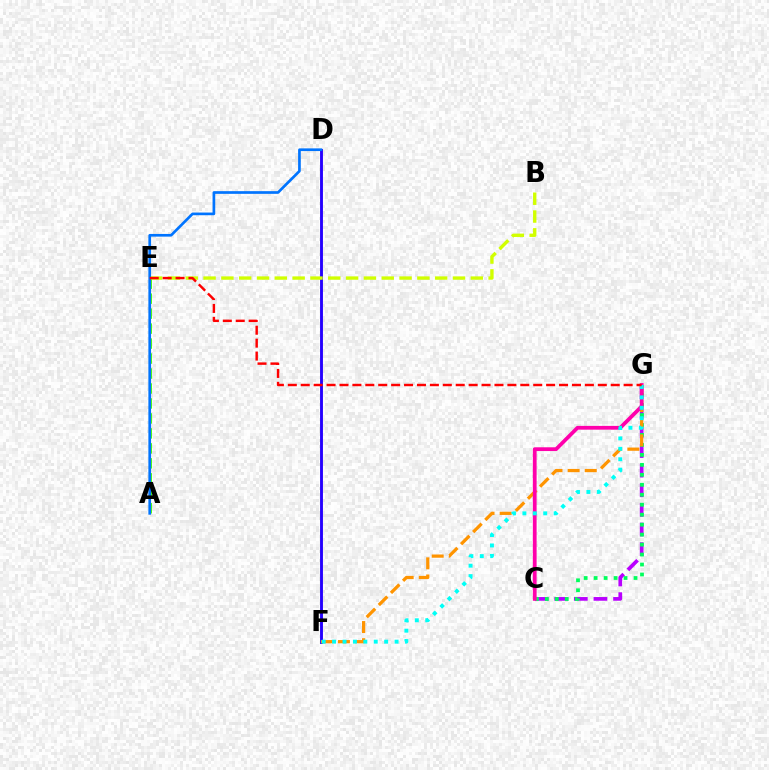{('D', 'F'): [{'color': '#2500ff', 'line_style': 'solid', 'thickness': 2.07}], ('C', 'G'): [{'color': '#b900ff', 'line_style': 'dashed', 'thickness': 2.67}, {'color': '#00ff5c', 'line_style': 'dotted', 'thickness': 2.71}, {'color': '#ff00ac', 'line_style': 'solid', 'thickness': 2.71}], ('A', 'E'): [{'color': '#3dff00', 'line_style': 'dashed', 'thickness': 2.03}], ('F', 'G'): [{'color': '#ff9400', 'line_style': 'dashed', 'thickness': 2.33}, {'color': '#00fff6', 'line_style': 'dotted', 'thickness': 2.83}], ('B', 'E'): [{'color': '#d1ff00', 'line_style': 'dashed', 'thickness': 2.42}], ('A', 'D'): [{'color': '#0074ff', 'line_style': 'solid', 'thickness': 1.93}], ('E', 'G'): [{'color': '#ff0000', 'line_style': 'dashed', 'thickness': 1.75}]}